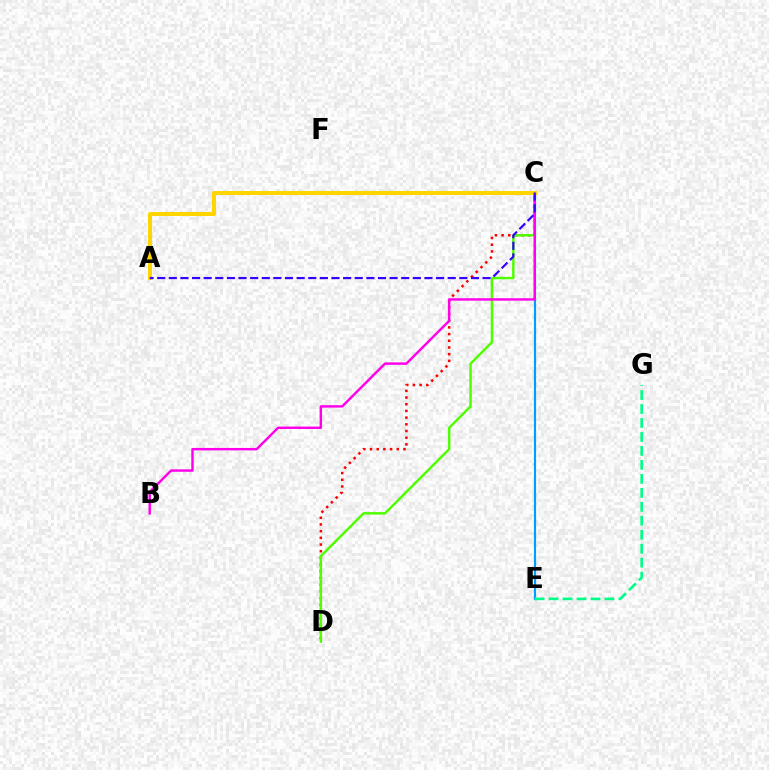{('C', 'D'): [{'color': '#ff0000', 'line_style': 'dotted', 'thickness': 1.82}, {'color': '#4fff00', 'line_style': 'solid', 'thickness': 1.78}], ('C', 'E'): [{'color': '#009eff', 'line_style': 'solid', 'thickness': 1.57}], ('B', 'C'): [{'color': '#ff00ed', 'line_style': 'solid', 'thickness': 1.76}], ('A', 'C'): [{'color': '#ffd500', 'line_style': 'solid', 'thickness': 2.87}, {'color': '#3700ff', 'line_style': 'dashed', 'thickness': 1.58}], ('E', 'G'): [{'color': '#00ff86', 'line_style': 'dashed', 'thickness': 1.9}]}